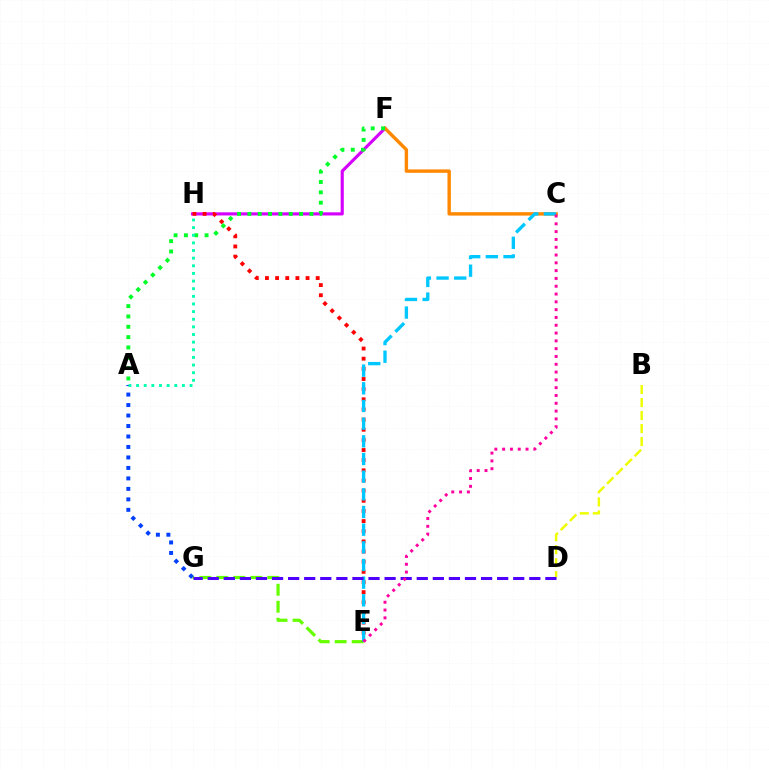{('B', 'D'): [{'color': '#eeff00', 'line_style': 'dashed', 'thickness': 1.77}], ('F', 'H'): [{'color': '#d600ff', 'line_style': 'solid', 'thickness': 2.26}], ('E', 'G'): [{'color': '#66ff00', 'line_style': 'dashed', 'thickness': 2.31}], ('C', 'F'): [{'color': '#ff8800', 'line_style': 'solid', 'thickness': 2.45}], ('E', 'H'): [{'color': '#ff0000', 'line_style': 'dotted', 'thickness': 2.76}], ('C', 'E'): [{'color': '#00c7ff', 'line_style': 'dashed', 'thickness': 2.4}, {'color': '#ff00a0', 'line_style': 'dotted', 'thickness': 2.12}], ('A', 'G'): [{'color': '#003fff', 'line_style': 'dotted', 'thickness': 2.85}], ('A', 'F'): [{'color': '#00ff27', 'line_style': 'dotted', 'thickness': 2.81}], ('D', 'G'): [{'color': '#4f00ff', 'line_style': 'dashed', 'thickness': 2.18}], ('A', 'H'): [{'color': '#00ffaf', 'line_style': 'dotted', 'thickness': 2.07}]}